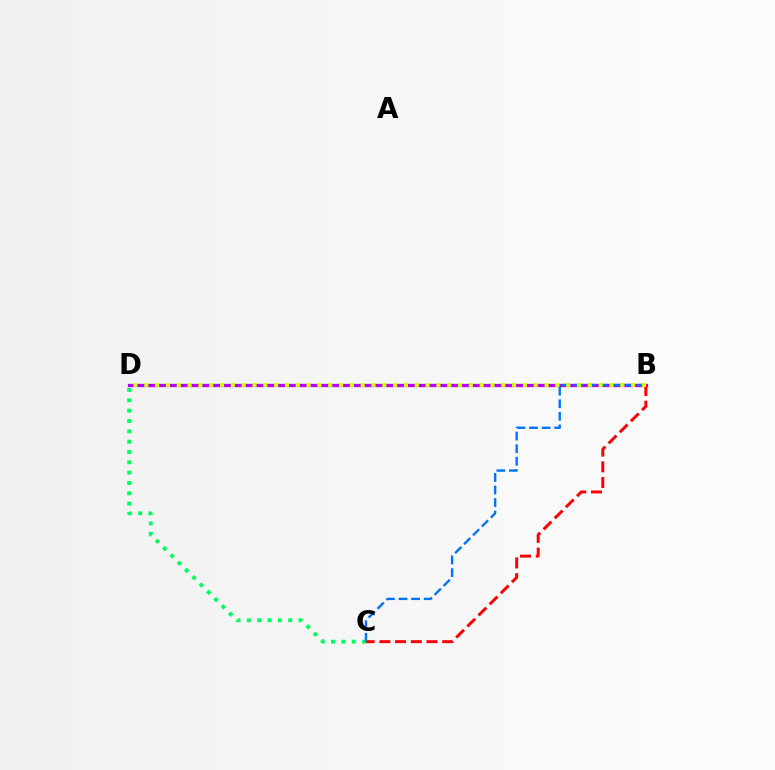{('C', 'D'): [{'color': '#00ff5c', 'line_style': 'dotted', 'thickness': 2.81}], ('B', 'D'): [{'color': '#b900ff', 'line_style': 'solid', 'thickness': 2.37}, {'color': '#d1ff00', 'line_style': 'dotted', 'thickness': 2.94}], ('B', 'C'): [{'color': '#ff0000', 'line_style': 'dashed', 'thickness': 2.13}, {'color': '#0074ff', 'line_style': 'dashed', 'thickness': 1.71}]}